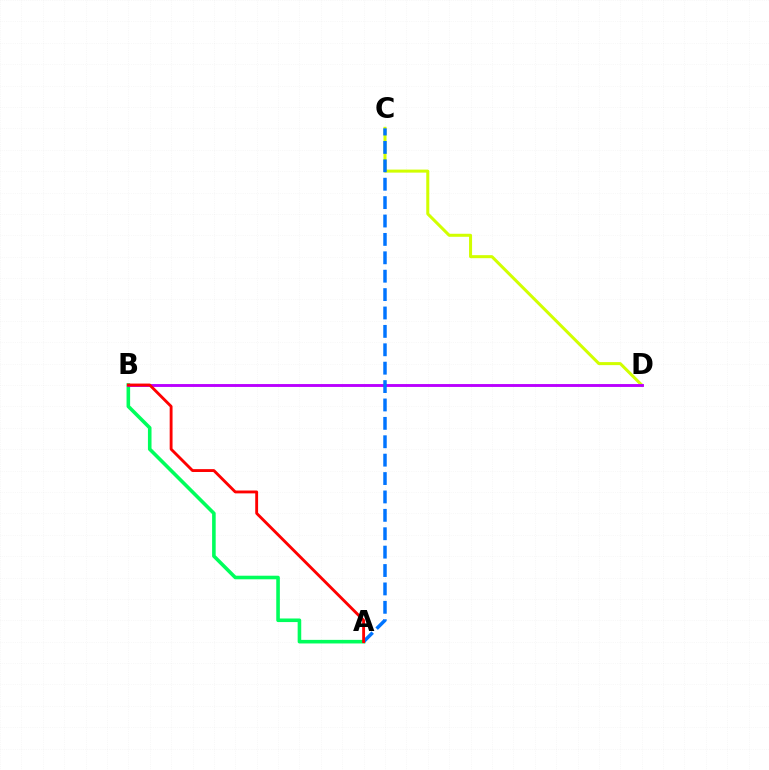{('C', 'D'): [{'color': '#d1ff00', 'line_style': 'solid', 'thickness': 2.18}], ('A', 'B'): [{'color': '#00ff5c', 'line_style': 'solid', 'thickness': 2.58}, {'color': '#ff0000', 'line_style': 'solid', 'thickness': 2.06}], ('B', 'D'): [{'color': '#b900ff', 'line_style': 'solid', 'thickness': 2.08}], ('A', 'C'): [{'color': '#0074ff', 'line_style': 'dashed', 'thickness': 2.5}]}